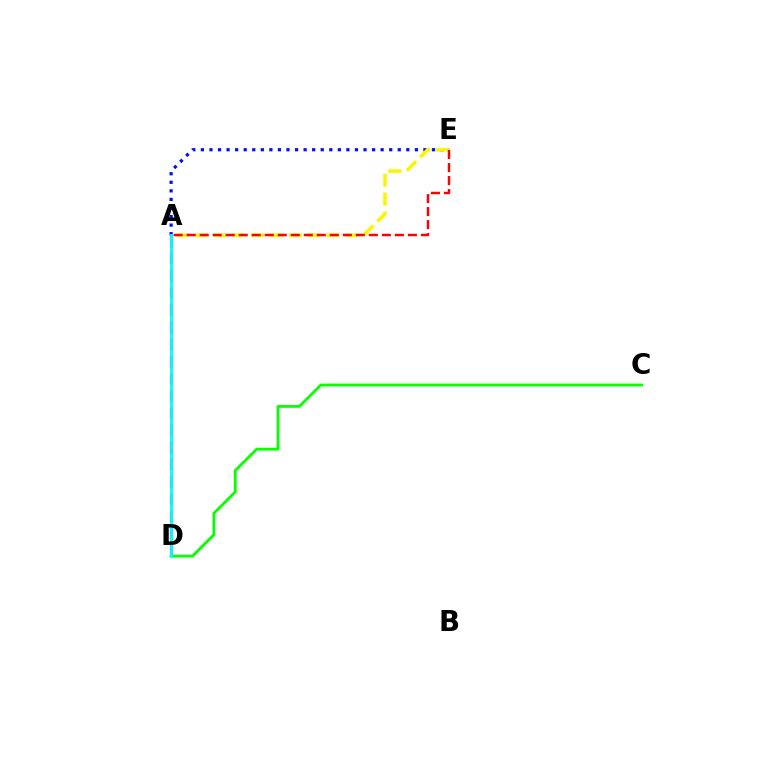{('A', 'D'): [{'color': '#ee00ff', 'line_style': 'dashed', 'thickness': 2.33}, {'color': '#00fff6', 'line_style': 'solid', 'thickness': 2.04}], ('A', 'E'): [{'color': '#0010ff', 'line_style': 'dotted', 'thickness': 2.33}, {'color': '#fcf500', 'line_style': 'dashed', 'thickness': 2.57}, {'color': '#ff0000', 'line_style': 'dashed', 'thickness': 1.77}], ('C', 'D'): [{'color': '#08ff00', 'line_style': 'solid', 'thickness': 2.02}]}